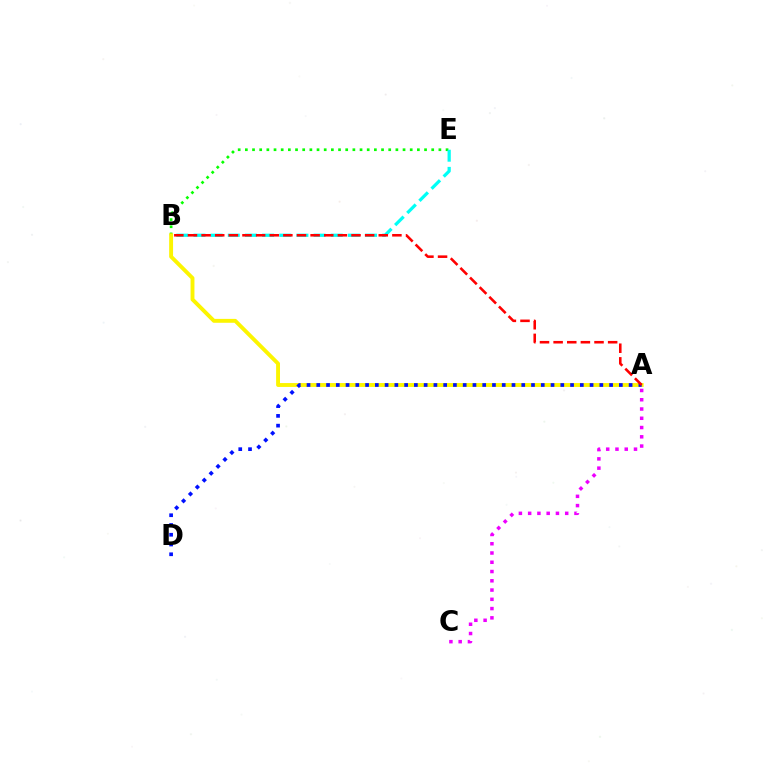{('B', 'E'): [{'color': '#08ff00', 'line_style': 'dotted', 'thickness': 1.95}, {'color': '#00fff6', 'line_style': 'dashed', 'thickness': 2.33}], ('A', 'B'): [{'color': '#fcf500', 'line_style': 'solid', 'thickness': 2.8}, {'color': '#ff0000', 'line_style': 'dashed', 'thickness': 1.85}], ('A', 'C'): [{'color': '#ee00ff', 'line_style': 'dotted', 'thickness': 2.52}], ('A', 'D'): [{'color': '#0010ff', 'line_style': 'dotted', 'thickness': 2.65}]}